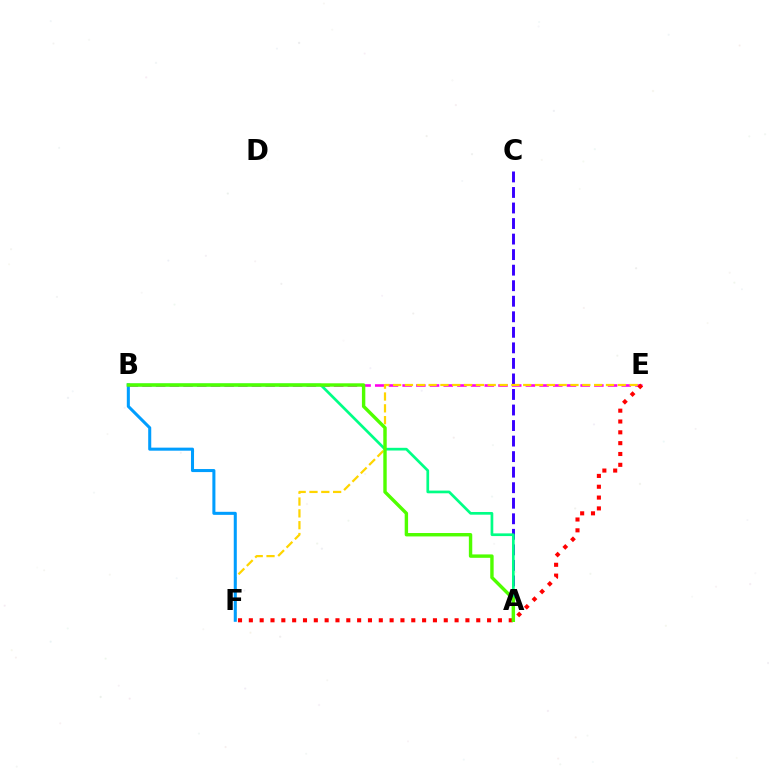{('B', 'E'): [{'color': '#ff00ed', 'line_style': 'dashed', 'thickness': 1.86}], ('A', 'C'): [{'color': '#3700ff', 'line_style': 'dashed', 'thickness': 2.11}], ('E', 'F'): [{'color': '#ffd500', 'line_style': 'dashed', 'thickness': 1.61}, {'color': '#ff0000', 'line_style': 'dotted', 'thickness': 2.94}], ('A', 'B'): [{'color': '#00ff86', 'line_style': 'solid', 'thickness': 1.94}, {'color': '#4fff00', 'line_style': 'solid', 'thickness': 2.45}], ('B', 'F'): [{'color': '#009eff', 'line_style': 'solid', 'thickness': 2.19}]}